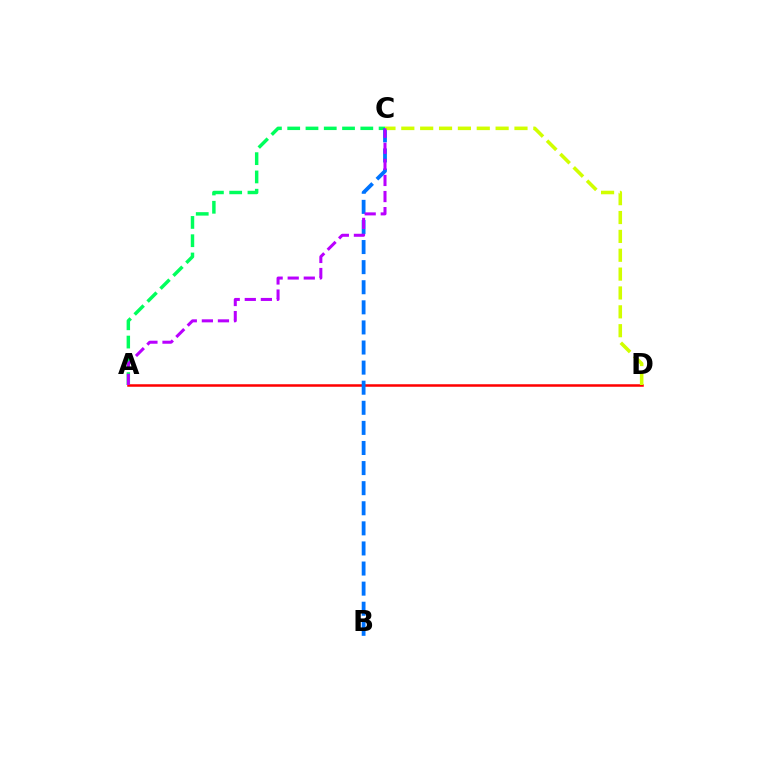{('A', 'C'): [{'color': '#00ff5c', 'line_style': 'dashed', 'thickness': 2.48}, {'color': '#b900ff', 'line_style': 'dashed', 'thickness': 2.18}], ('A', 'D'): [{'color': '#ff0000', 'line_style': 'solid', 'thickness': 1.81}], ('B', 'C'): [{'color': '#0074ff', 'line_style': 'dashed', 'thickness': 2.73}], ('C', 'D'): [{'color': '#d1ff00', 'line_style': 'dashed', 'thickness': 2.56}]}